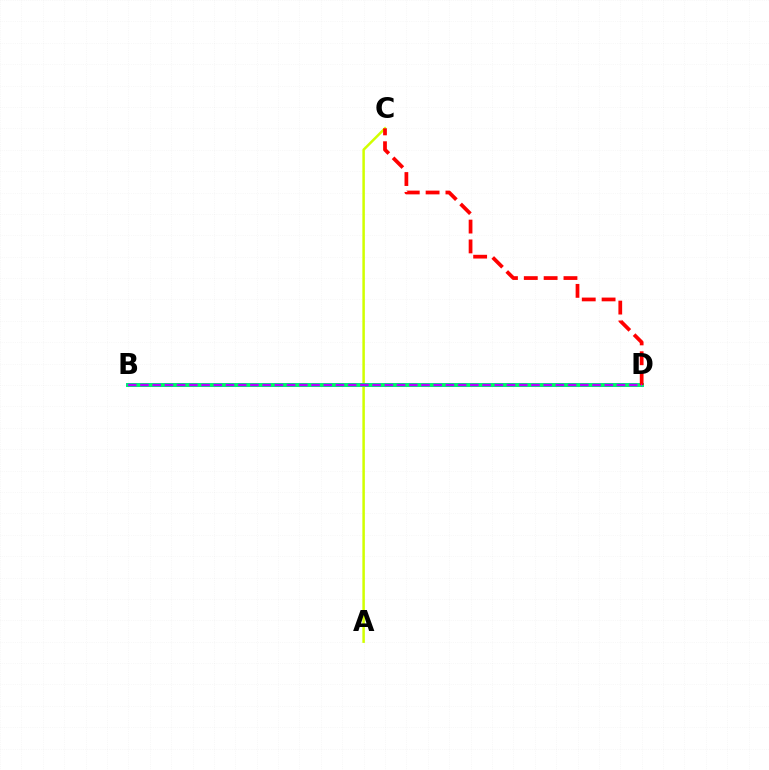{('A', 'C'): [{'color': '#d1ff00', 'line_style': 'solid', 'thickness': 1.8}], ('B', 'D'): [{'color': '#0074ff', 'line_style': 'solid', 'thickness': 2.72}, {'color': '#00ff5c', 'line_style': 'solid', 'thickness': 2.57}, {'color': '#b900ff', 'line_style': 'dashed', 'thickness': 1.66}], ('C', 'D'): [{'color': '#ff0000', 'line_style': 'dashed', 'thickness': 2.69}]}